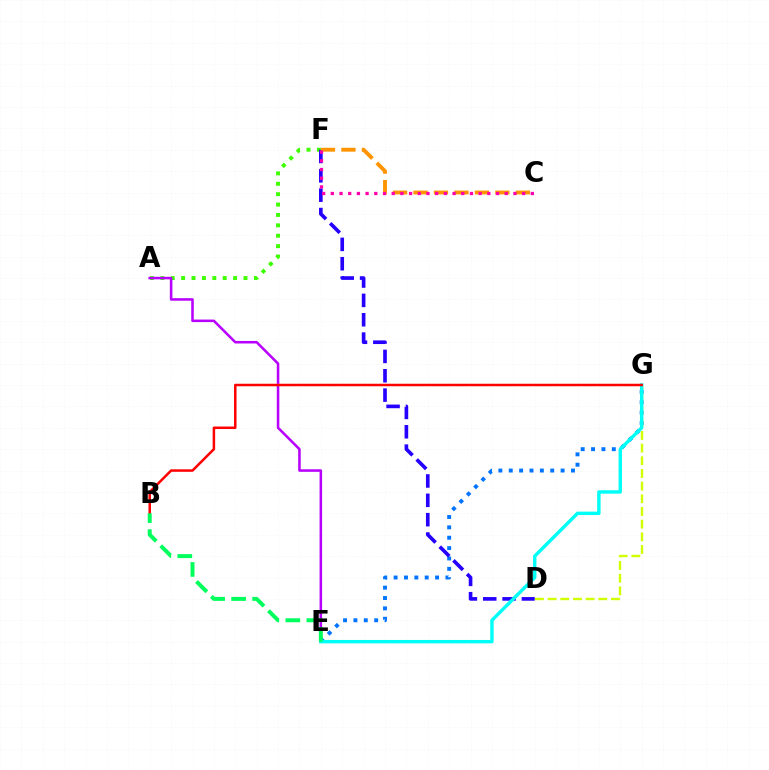{('A', 'F'): [{'color': '#3dff00', 'line_style': 'dotted', 'thickness': 2.82}], ('E', 'G'): [{'color': '#0074ff', 'line_style': 'dotted', 'thickness': 2.82}, {'color': '#00fff6', 'line_style': 'solid', 'thickness': 2.44}], ('A', 'E'): [{'color': '#b900ff', 'line_style': 'solid', 'thickness': 1.83}], ('D', 'F'): [{'color': '#2500ff', 'line_style': 'dashed', 'thickness': 2.63}], ('D', 'G'): [{'color': '#d1ff00', 'line_style': 'dashed', 'thickness': 1.72}], ('C', 'F'): [{'color': '#ff9400', 'line_style': 'dashed', 'thickness': 2.78}, {'color': '#ff00ac', 'line_style': 'dotted', 'thickness': 2.36}], ('B', 'G'): [{'color': '#ff0000', 'line_style': 'solid', 'thickness': 1.8}], ('B', 'E'): [{'color': '#00ff5c', 'line_style': 'dashed', 'thickness': 2.86}]}